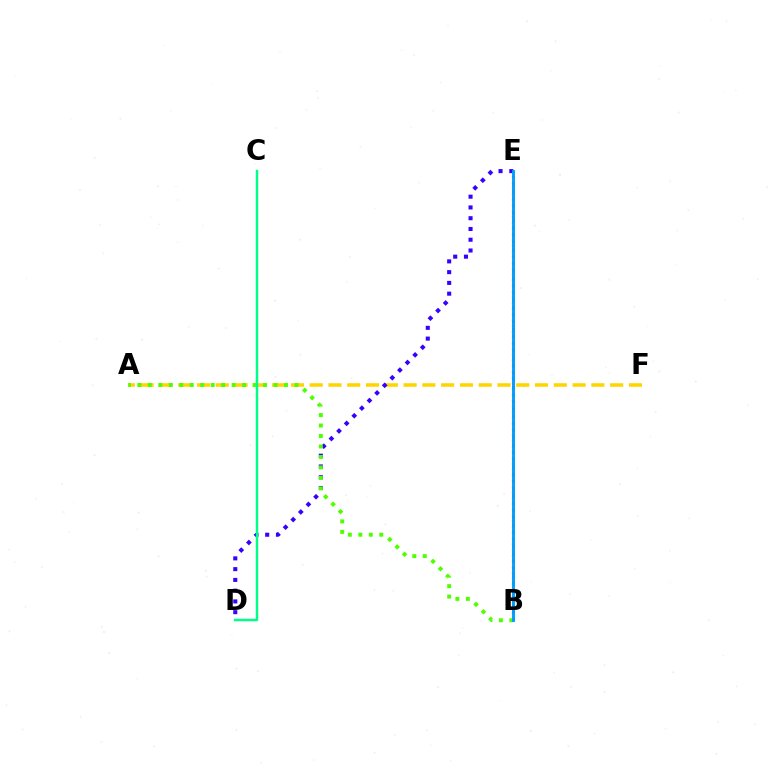{('A', 'F'): [{'color': '#ffd500', 'line_style': 'dashed', 'thickness': 2.55}], ('B', 'E'): [{'color': '#ff00ed', 'line_style': 'dotted', 'thickness': 1.56}, {'color': '#ff0000', 'line_style': 'dotted', 'thickness': 1.97}, {'color': '#009eff', 'line_style': 'solid', 'thickness': 2.09}], ('D', 'E'): [{'color': '#3700ff', 'line_style': 'dotted', 'thickness': 2.92}], ('A', 'B'): [{'color': '#4fff00', 'line_style': 'dotted', 'thickness': 2.85}], ('C', 'D'): [{'color': '#00ff86', 'line_style': 'solid', 'thickness': 1.77}]}